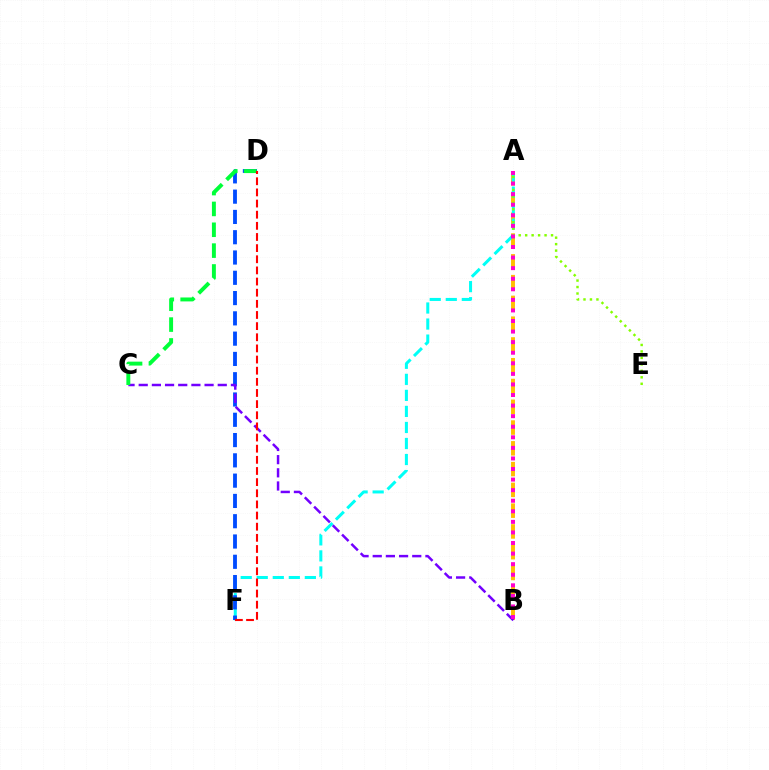{('A', 'B'): [{'color': '#ffbd00', 'line_style': 'dashed', 'thickness': 2.82}, {'color': '#ff00cf', 'line_style': 'dotted', 'thickness': 2.87}], ('A', 'F'): [{'color': '#00fff6', 'line_style': 'dashed', 'thickness': 2.18}], ('D', 'F'): [{'color': '#004bff', 'line_style': 'dashed', 'thickness': 2.76}, {'color': '#ff0000', 'line_style': 'dashed', 'thickness': 1.51}], ('B', 'C'): [{'color': '#7200ff', 'line_style': 'dashed', 'thickness': 1.79}], ('A', 'E'): [{'color': '#84ff00', 'line_style': 'dotted', 'thickness': 1.76}], ('C', 'D'): [{'color': '#00ff39', 'line_style': 'dashed', 'thickness': 2.83}]}